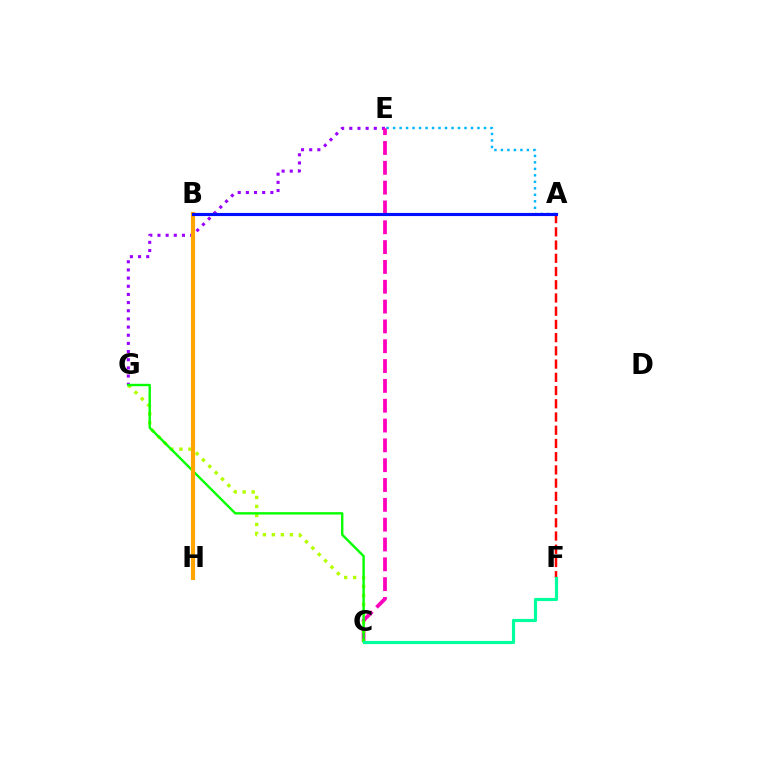{('A', 'E'): [{'color': '#00b5ff', 'line_style': 'dotted', 'thickness': 1.76}], ('E', 'G'): [{'color': '#9b00ff', 'line_style': 'dotted', 'thickness': 2.22}], ('A', 'F'): [{'color': '#ff0000', 'line_style': 'dashed', 'thickness': 1.8}], ('C', 'E'): [{'color': '#ff00bd', 'line_style': 'dashed', 'thickness': 2.69}], ('C', 'G'): [{'color': '#b3ff00', 'line_style': 'dotted', 'thickness': 2.44}, {'color': '#08ff00', 'line_style': 'solid', 'thickness': 1.72}], ('B', 'H'): [{'color': '#ffa500', 'line_style': 'solid', 'thickness': 2.98}], ('A', 'B'): [{'color': '#0010ff', 'line_style': 'solid', 'thickness': 2.25}], ('C', 'F'): [{'color': '#00ff9d', 'line_style': 'solid', 'thickness': 2.27}]}